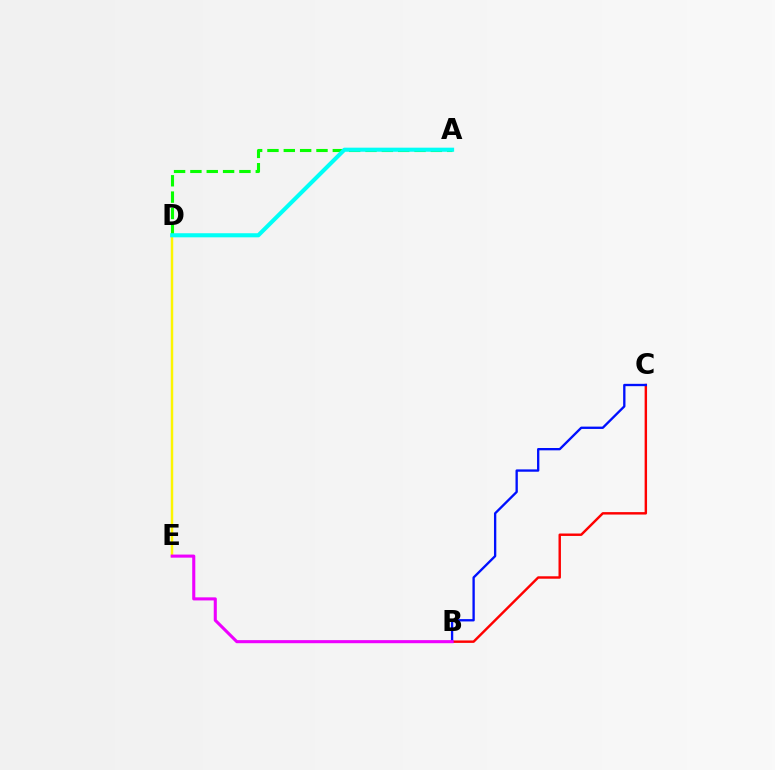{('B', 'C'): [{'color': '#ff0000', 'line_style': 'solid', 'thickness': 1.75}, {'color': '#0010ff', 'line_style': 'solid', 'thickness': 1.68}], ('D', 'E'): [{'color': '#fcf500', 'line_style': 'solid', 'thickness': 1.77}], ('A', 'D'): [{'color': '#08ff00', 'line_style': 'dashed', 'thickness': 2.22}, {'color': '#00fff6', 'line_style': 'solid', 'thickness': 2.95}], ('B', 'E'): [{'color': '#ee00ff', 'line_style': 'solid', 'thickness': 2.22}]}